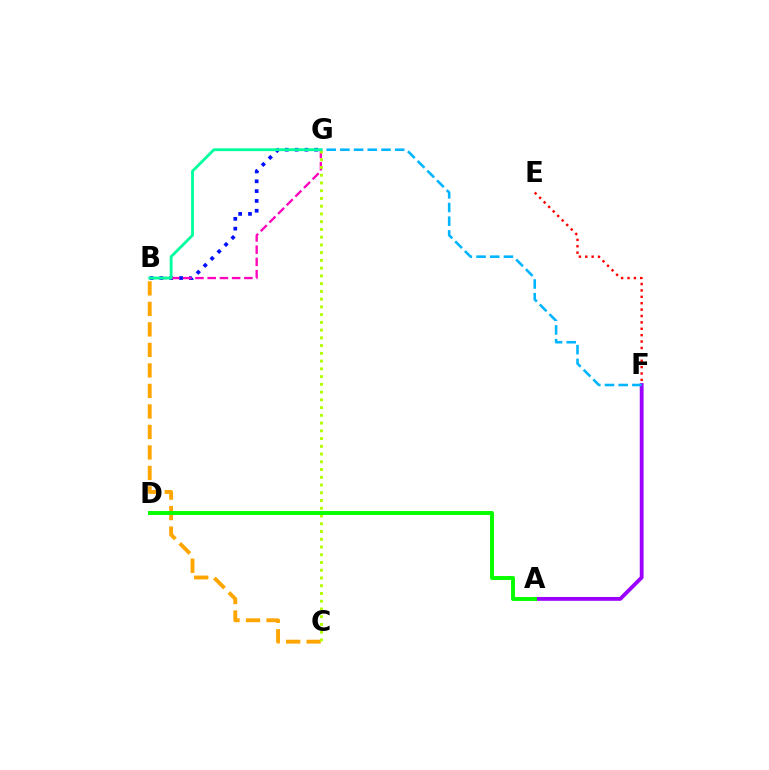{('E', 'F'): [{'color': '#ff0000', 'line_style': 'dotted', 'thickness': 1.74}], ('A', 'F'): [{'color': '#9b00ff', 'line_style': 'solid', 'thickness': 2.75}], ('B', 'G'): [{'color': '#0010ff', 'line_style': 'dotted', 'thickness': 2.67}, {'color': '#ff00bd', 'line_style': 'dashed', 'thickness': 1.66}, {'color': '#00ff9d', 'line_style': 'solid', 'thickness': 2.03}], ('B', 'C'): [{'color': '#ffa500', 'line_style': 'dashed', 'thickness': 2.79}], ('C', 'G'): [{'color': '#b3ff00', 'line_style': 'dotted', 'thickness': 2.1}], ('F', 'G'): [{'color': '#00b5ff', 'line_style': 'dashed', 'thickness': 1.86}], ('A', 'D'): [{'color': '#08ff00', 'line_style': 'solid', 'thickness': 2.84}]}